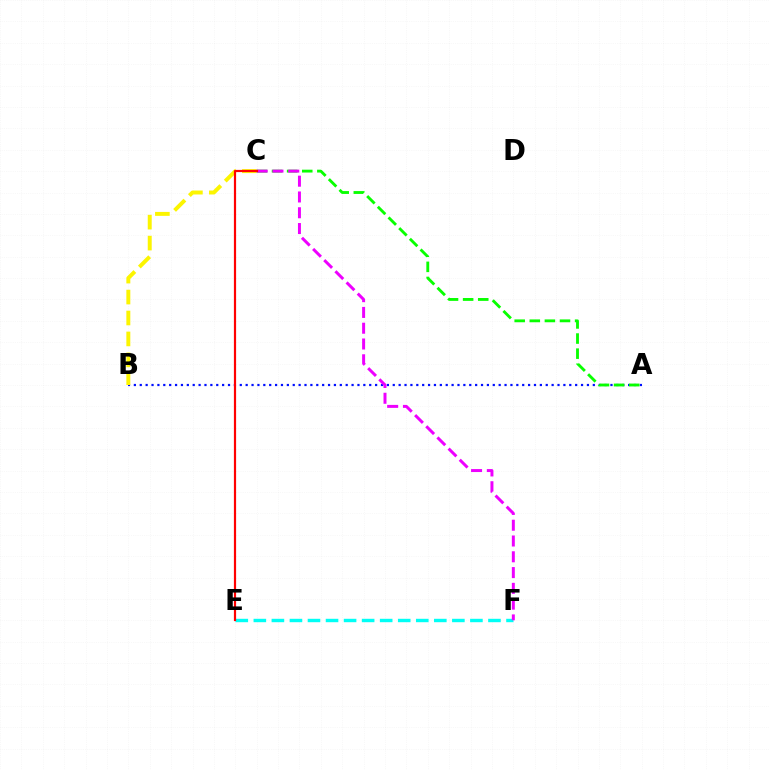{('A', 'B'): [{'color': '#0010ff', 'line_style': 'dotted', 'thickness': 1.6}], ('B', 'C'): [{'color': '#fcf500', 'line_style': 'dashed', 'thickness': 2.84}], ('E', 'F'): [{'color': '#00fff6', 'line_style': 'dashed', 'thickness': 2.45}], ('A', 'C'): [{'color': '#08ff00', 'line_style': 'dashed', 'thickness': 2.05}], ('C', 'F'): [{'color': '#ee00ff', 'line_style': 'dashed', 'thickness': 2.14}], ('C', 'E'): [{'color': '#ff0000', 'line_style': 'solid', 'thickness': 1.59}]}